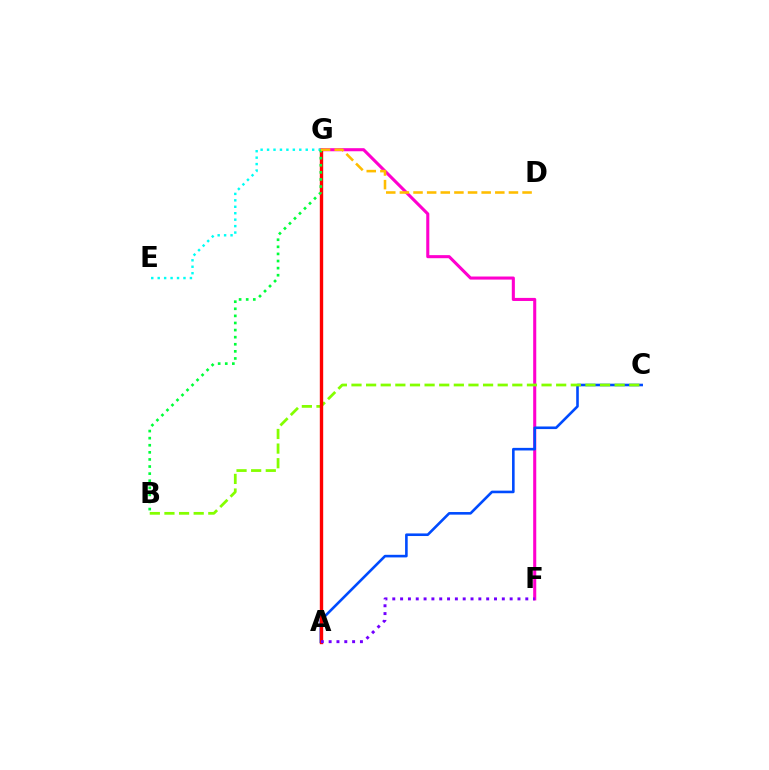{('F', 'G'): [{'color': '#ff00cf', 'line_style': 'solid', 'thickness': 2.21}], ('A', 'C'): [{'color': '#004bff', 'line_style': 'solid', 'thickness': 1.87}], ('B', 'C'): [{'color': '#84ff00', 'line_style': 'dashed', 'thickness': 1.99}], ('A', 'G'): [{'color': '#ff0000', 'line_style': 'solid', 'thickness': 2.43}], ('E', 'G'): [{'color': '#00fff6', 'line_style': 'dotted', 'thickness': 1.75}], ('A', 'F'): [{'color': '#7200ff', 'line_style': 'dotted', 'thickness': 2.13}], ('B', 'G'): [{'color': '#00ff39', 'line_style': 'dotted', 'thickness': 1.93}], ('D', 'G'): [{'color': '#ffbd00', 'line_style': 'dashed', 'thickness': 1.85}]}